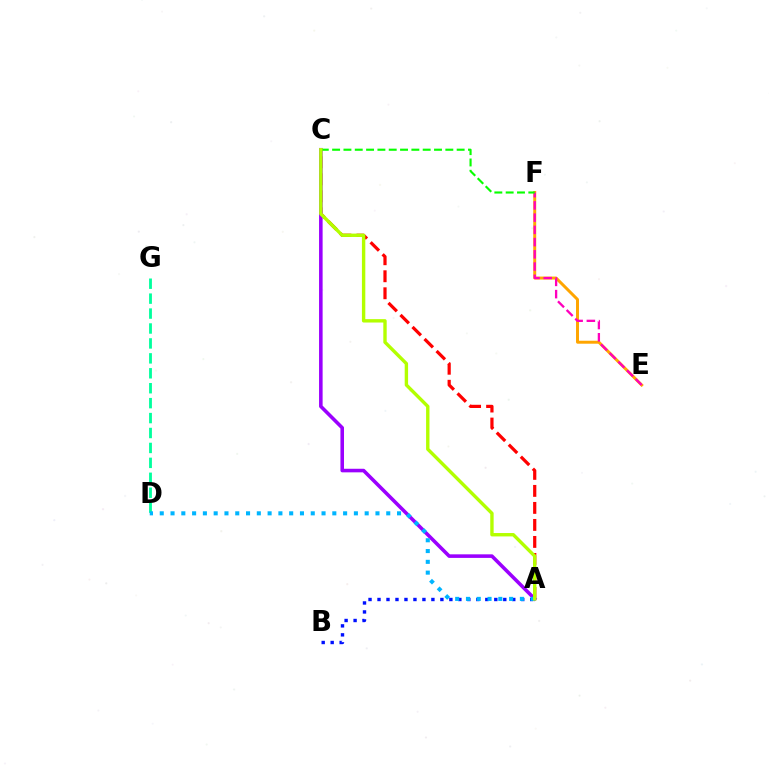{('D', 'G'): [{'color': '#00ff9d', 'line_style': 'dashed', 'thickness': 2.03}], ('A', 'B'): [{'color': '#0010ff', 'line_style': 'dotted', 'thickness': 2.44}], ('A', 'C'): [{'color': '#ff0000', 'line_style': 'dashed', 'thickness': 2.31}, {'color': '#9b00ff', 'line_style': 'solid', 'thickness': 2.57}, {'color': '#b3ff00', 'line_style': 'solid', 'thickness': 2.44}], ('A', 'D'): [{'color': '#00b5ff', 'line_style': 'dotted', 'thickness': 2.93}], ('E', 'F'): [{'color': '#ffa500', 'line_style': 'solid', 'thickness': 2.14}, {'color': '#ff00bd', 'line_style': 'dashed', 'thickness': 1.66}], ('C', 'F'): [{'color': '#08ff00', 'line_style': 'dashed', 'thickness': 1.54}]}